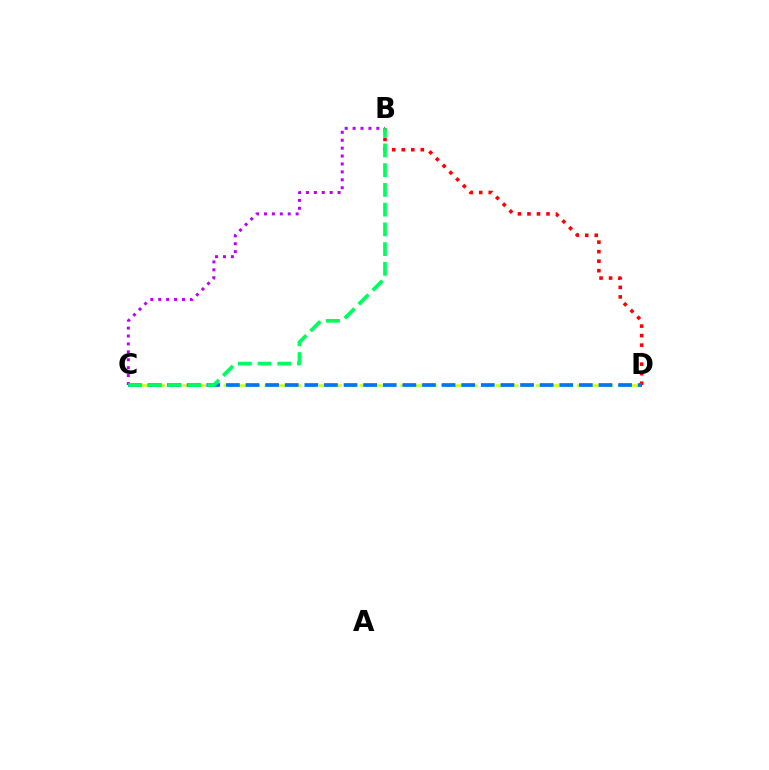{('C', 'D'): [{'color': '#d1ff00', 'line_style': 'dashed', 'thickness': 1.85}, {'color': '#0074ff', 'line_style': 'dashed', 'thickness': 2.66}], ('B', 'D'): [{'color': '#ff0000', 'line_style': 'dotted', 'thickness': 2.59}], ('B', 'C'): [{'color': '#b900ff', 'line_style': 'dotted', 'thickness': 2.15}, {'color': '#00ff5c', 'line_style': 'dashed', 'thickness': 2.68}]}